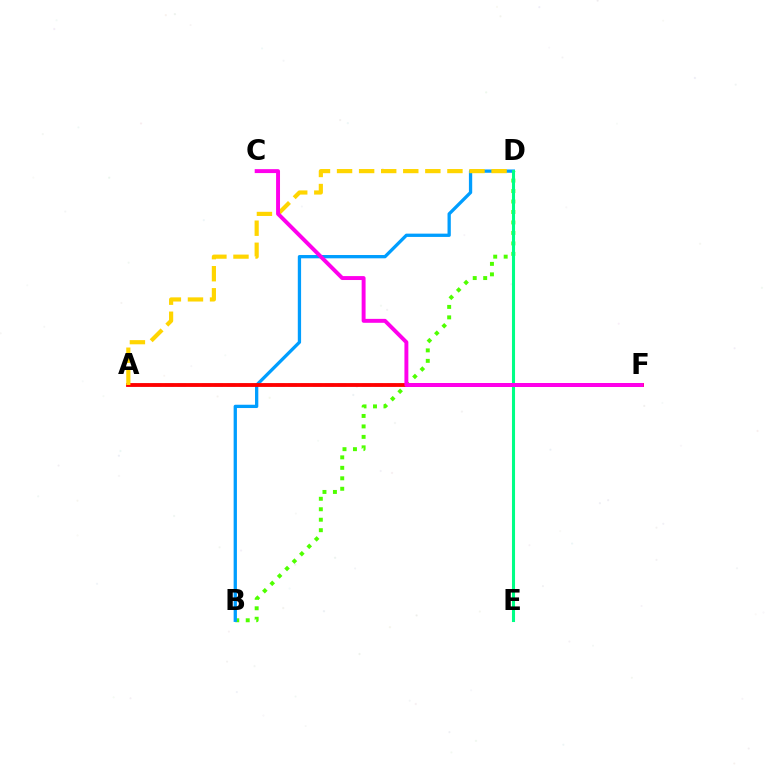{('B', 'D'): [{'color': '#4fff00', 'line_style': 'dotted', 'thickness': 2.84}, {'color': '#009eff', 'line_style': 'solid', 'thickness': 2.37}], ('A', 'F'): [{'color': '#3700ff', 'line_style': 'dashed', 'thickness': 1.67}, {'color': '#ff0000', 'line_style': 'solid', 'thickness': 2.76}], ('D', 'E'): [{'color': '#00ff86', 'line_style': 'solid', 'thickness': 2.21}], ('A', 'D'): [{'color': '#ffd500', 'line_style': 'dashed', 'thickness': 3.0}], ('C', 'F'): [{'color': '#ff00ed', 'line_style': 'solid', 'thickness': 2.83}]}